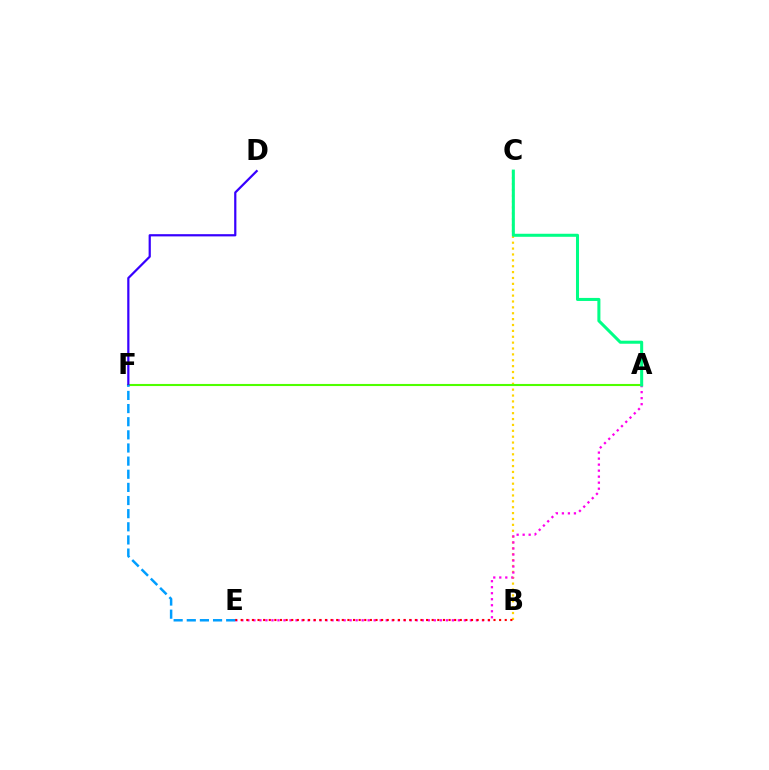{('B', 'C'): [{'color': '#ffd500', 'line_style': 'dotted', 'thickness': 1.6}], ('A', 'F'): [{'color': '#4fff00', 'line_style': 'solid', 'thickness': 1.51}], ('A', 'E'): [{'color': '#ff00ed', 'line_style': 'dotted', 'thickness': 1.63}], ('A', 'C'): [{'color': '#00ff86', 'line_style': 'solid', 'thickness': 2.19}], ('D', 'F'): [{'color': '#3700ff', 'line_style': 'solid', 'thickness': 1.6}], ('B', 'E'): [{'color': '#ff0000', 'line_style': 'dotted', 'thickness': 1.53}], ('E', 'F'): [{'color': '#009eff', 'line_style': 'dashed', 'thickness': 1.78}]}